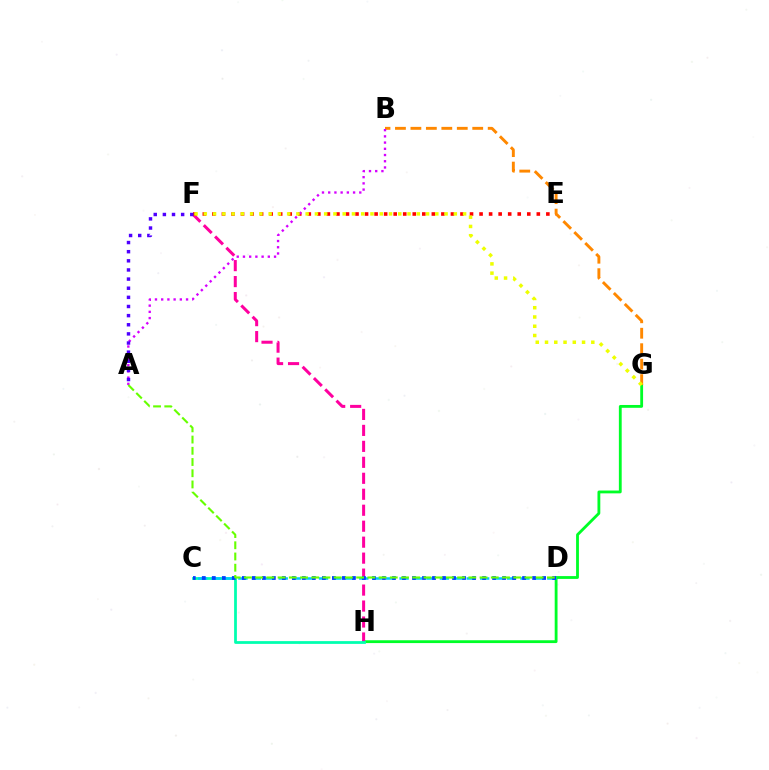{('G', 'H'): [{'color': '#00ff27', 'line_style': 'solid', 'thickness': 2.03}], ('F', 'H'): [{'color': '#ff00a0', 'line_style': 'dashed', 'thickness': 2.17}], ('E', 'F'): [{'color': '#ff0000', 'line_style': 'dotted', 'thickness': 2.59}], ('B', 'G'): [{'color': '#ff8800', 'line_style': 'dashed', 'thickness': 2.1}], ('A', 'B'): [{'color': '#d600ff', 'line_style': 'dotted', 'thickness': 1.69}], ('F', 'G'): [{'color': '#eeff00', 'line_style': 'dotted', 'thickness': 2.52}], ('C', 'H'): [{'color': '#00ffaf', 'line_style': 'solid', 'thickness': 1.99}], ('C', 'D'): [{'color': '#00c7ff', 'line_style': 'dashed', 'thickness': 1.82}, {'color': '#003fff', 'line_style': 'dotted', 'thickness': 2.72}], ('A', 'F'): [{'color': '#4f00ff', 'line_style': 'dotted', 'thickness': 2.48}], ('A', 'D'): [{'color': '#66ff00', 'line_style': 'dashed', 'thickness': 1.52}]}